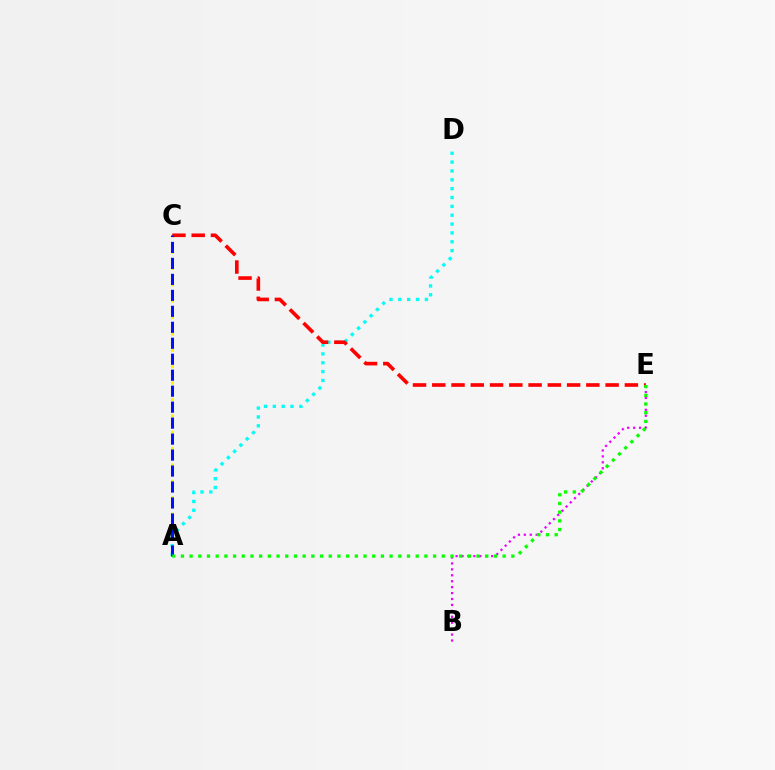{('A', 'D'): [{'color': '#00fff6', 'line_style': 'dotted', 'thickness': 2.41}], ('B', 'E'): [{'color': '#ee00ff', 'line_style': 'dotted', 'thickness': 1.61}], ('A', 'C'): [{'color': '#fcf500', 'line_style': 'dotted', 'thickness': 2.22}, {'color': '#0010ff', 'line_style': 'dashed', 'thickness': 2.17}], ('C', 'E'): [{'color': '#ff0000', 'line_style': 'dashed', 'thickness': 2.62}], ('A', 'E'): [{'color': '#08ff00', 'line_style': 'dotted', 'thickness': 2.36}]}